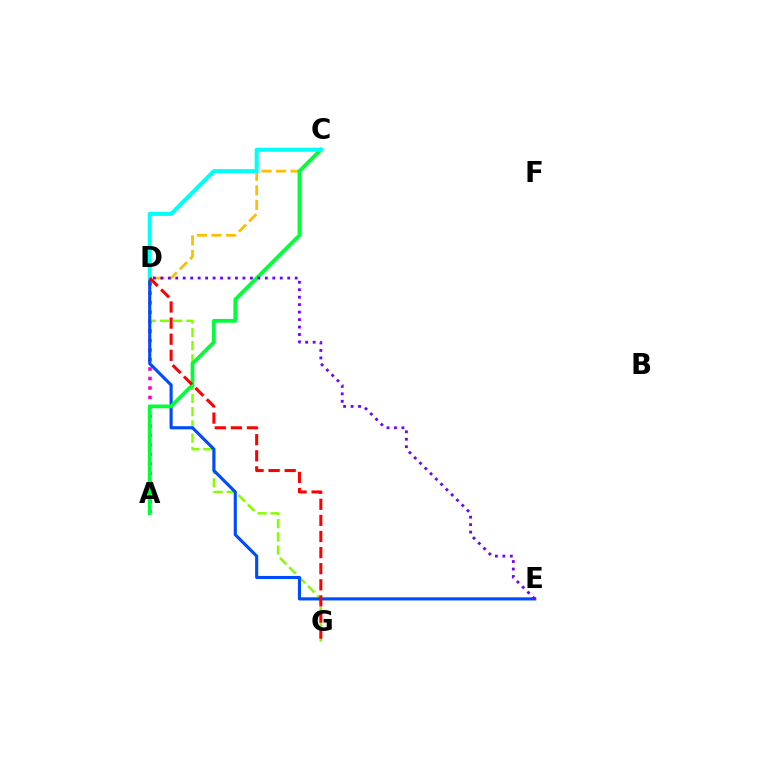{('A', 'D'): [{'color': '#ff00cf', 'line_style': 'dotted', 'thickness': 2.58}], ('D', 'G'): [{'color': '#84ff00', 'line_style': 'dashed', 'thickness': 1.8}, {'color': '#ff0000', 'line_style': 'dashed', 'thickness': 2.19}], ('D', 'E'): [{'color': '#004bff', 'line_style': 'solid', 'thickness': 2.24}, {'color': '#7200ff', 'line_style': 'dotted', 'thickness': 2.03}], ('C', 'D'): [{'color': '#ffbd00', 'line_style': 'dashed', 'thickness': 1.97}, {'color': '#00fff6', 'line_style': 'solid', 'thickness': 2.9}], ('A', 'C'): [{'color': '#00ff39', 'line_style': 'solid', 'thickness': 2.71}]}